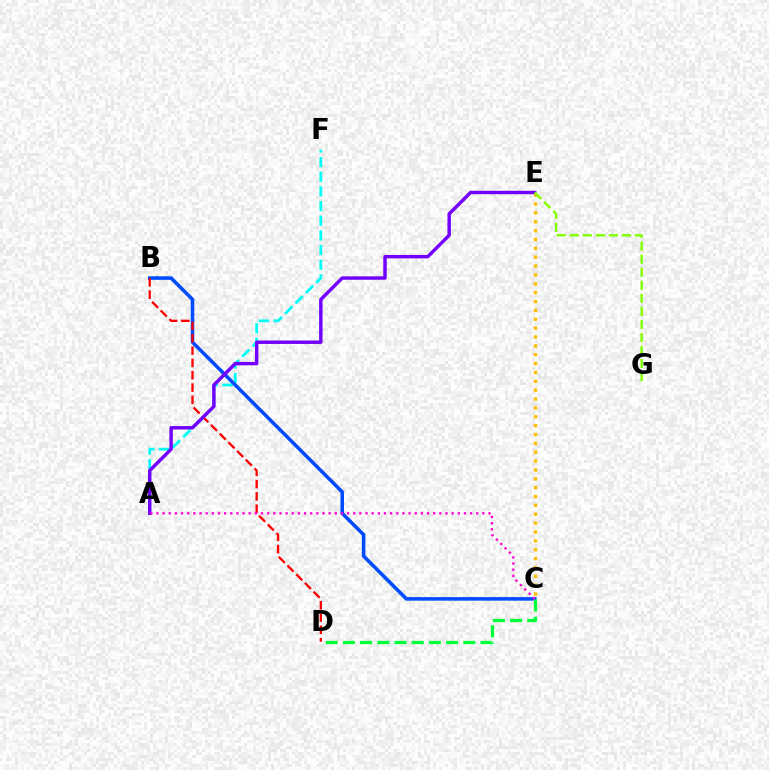{('A', 'F'): [{'color': '#00fff6', 'line_style': 'dashed', 'thickness': 1.99}], ('B', 'C'): [{'color': '#004bff', 'line_style': 'solid', 'thickness': 2.55}], ('C', 'E'): [{'color': '#ffbd00', 'line_style': 'dotted', 'thickness': 2.41}], ('B', 'D'): [{'color': '#ff0000', 'line_style': 'dashed', 'thickness': 1.67}], ('A', 'E'): [{'color': '#7200ff', 'line_style': 'solid', 'thickness': 2.47}], ('A', 'C'): [{'color': '#ff00cf', 'line_style': 'dotted', 'thickness': 1.67}], ('C', 'D'): [{'color': '#00ff39', 'line_style': 'dashed', 'thickness': 2.34}], ('E', 'G'): [{'color': '#84ff00', 'line_style': 'dashed', 'thickness': 1.77}]}